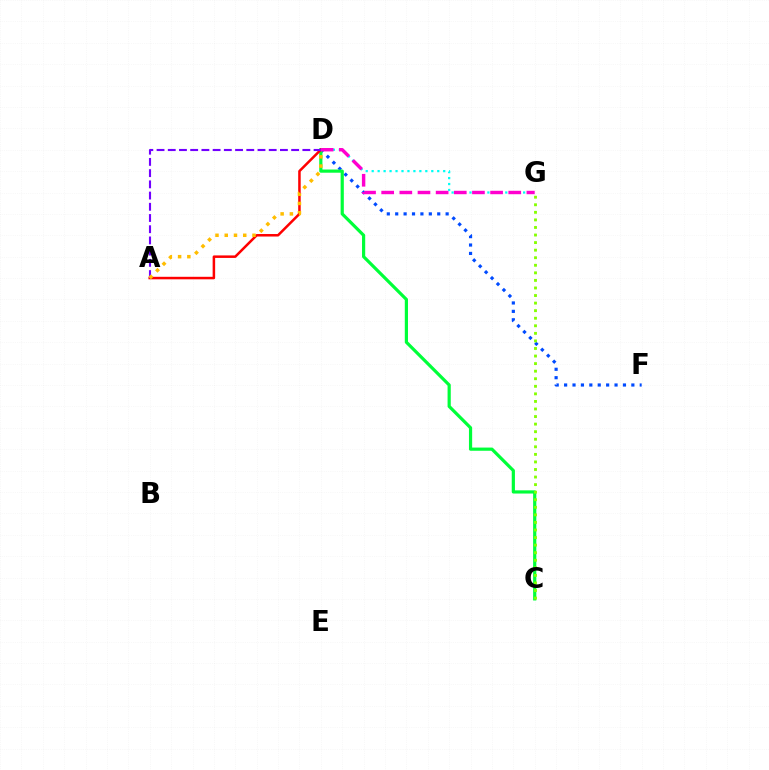{('D', 'G'): [{'color': '#00fff6', 'line_style': 'dotted', 'thickness': 1.62}, {'color': '#ff00cf', 'line_style': 'dashed', 'thickness': 2.47}], ('D', 'F'): [{'color': '#004bff', 'line_style': 'dotted', 'thickness': 2.28}], ('C', 'D'): [{'color': '#00ff39', 'line_style': 'solid', 'thickness': 2.3}], ('C', 'G'): [{'color': '#84ff00', 'line_style': 'dotted', 'thickness': 2.05}], ('A', 'D'): [{'color': '#ff0000', 'line_style': 'solid', 'thickness': 1.81}, {'color': '#7200ff', 'line_style': 'dashed', 'thickness': 1.52}, {'color': '#ffbd00', 'line_style': 'dotted', 'thickness': 2.51}]}